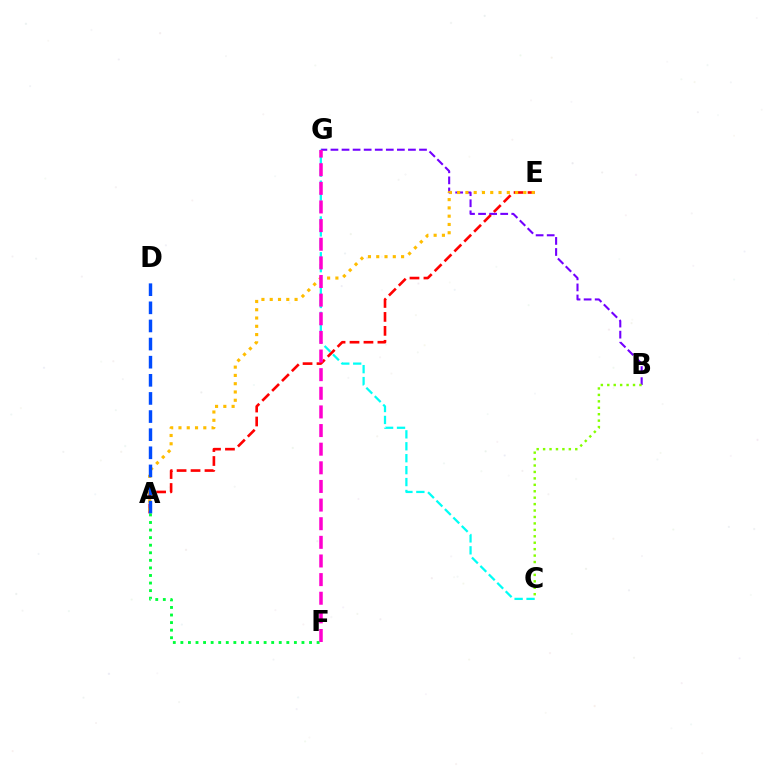{('B', 'G'): [{'color': '#7200ff', 'line_style': 'dashed', 'thickness': 1.5}], ('A', 'E'): [{'color': '#ff0000', 'line_style': 'dashed', 'thickness': 1.9}, {'color': '#ffbd00', 'line_style': 'dotted', 'thickness': 2.25}], ('C', 'G'): [{'color': '#00fff6', 'line_style': 'dashed', 'thickness': 1.62}], ('B', 'C'): [{'color': '#84ff00', 'line_style': 'dotted', 'thickness': 1.75}], ('A', 'D'): [{'color': '#004bff', 'line_style': 'dashed', 'thickness': 2.46}], ('A', 'F'): [{'color': '#00ff39', 'line_style': 'dotted', 'thickness': 2.06}], ('F', 'G'): [{'color': '#ff00cf', 'line_style': 'dashed', 'thickness': 2.53}]}